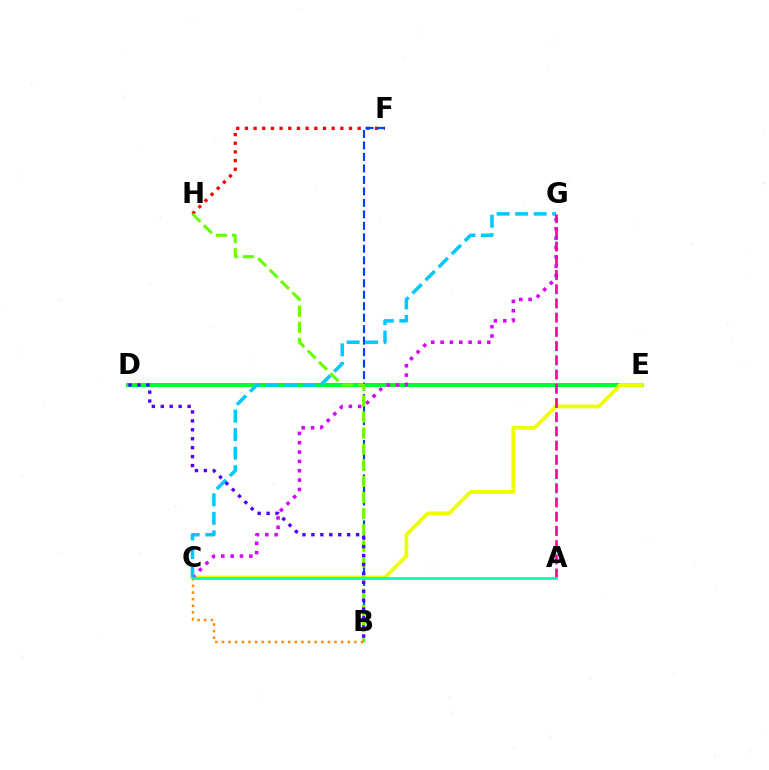{('D', 'E'): [{'color': '#00ff27', 'line_style': 'solid', 'thickness': 2.89}], ('C', 'E'): [{'color': '#eeff00', 'line_style': 'solid', 'thickness': 2.74}], ('F', 'H'): [{'color': '#ff0000', 'line_style': 'dotted', 'thickness': 2.36}], ('C', 'G'): [{'color': '#d600ff', 'line_style': 'dotted', 'thickness': 2.54}, {'color': '#00c7ff', 'line_style': 'dashed', 'thickness': 2.52}], ('B', 'F'): [{'color': '#003fff', 'line_style': 'dashed', 'thickness': 1.56}], ('B', 'H'): [{'color': '#66ff00', 'line_style': 'dashed', 'thickness': 2.19}], ('A', 'G'): [{'color': '#ff00a0', 'line_style': 'dashed', 'thickness': 1.93}], ('B', 'C'): [{'color': '#ff8800', 'line_style': 'dotted', 'thickness': 1.8}], ('B', 'D'): [{'color': '#4f00ff', 'line_style': 'dotted', 'thickness': 2.43}], ('A', 'C'): [{'color': '#00ffaf', 'line_style': 'solid', 'thickness': 1.92}]}